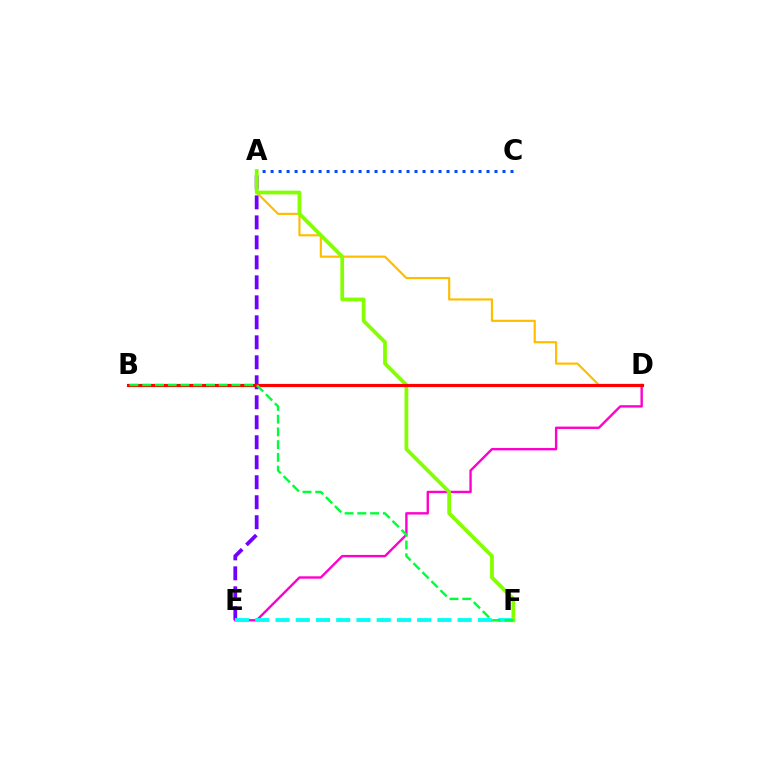{('A', 'E'): [{'color': '#7200ff', 'line_style': 'dashed', 'thickness': 2.72}], ('A', 'D'): [{'color': '#ffbd00', 'line_style': 'solid', 'thickness': 1.56}], ('D', 'E'): [{'color': '#ff00cf', 'line_style': 'solid', 'thickness': 1.72}], ('A', 'F'): [{'color': '#84ff00', 'line_style': 'solid', 'thickness': 2.71}], ('B', 'D'): [{'color': '#ff0000', 'line_style': 'solid', 'thickness': 2.28}], ('E', 'F'): [{'color': '#00fff6', 'line_style': 'dashed', 'thickness': 2.75}], ('A', 'C'): [{'color': '#004bff', 'line_style': 'dotted', 'thickness': 2.17}], ('B', 'F'): [{'color': '#00ff39', 'line_style': 'dashed', 'thickness': 1.73}]}